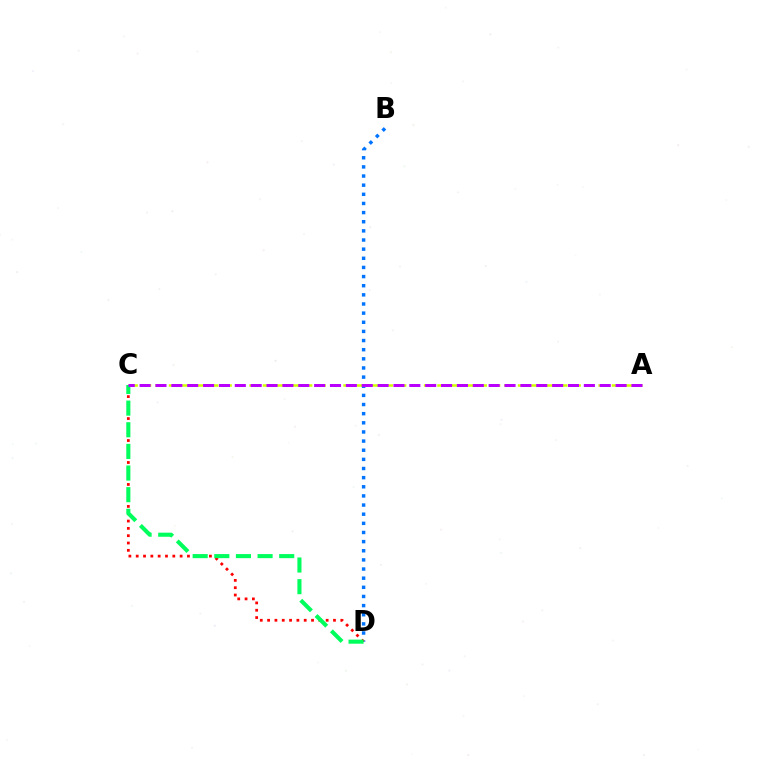{('A', 'C'): [{'color': '#d1ff00', 'line_style': 'dashed', 'thickness': 1.82}, {'color': '#b900ff', 'line_style': 'dashed', 'thickness': 2.16}], ('B', 'D'): [{'color': '#0074ff', 'line_style': 'dotted', 'thickness': 2.48}], ('C', 'D'): [{'color': '#ff0000', 'line_style': 'dotted', 'thickness': 1.99}, {'color': '#00ff5c', 'line_style': 'dashed', 'thickness': 2.94}]}